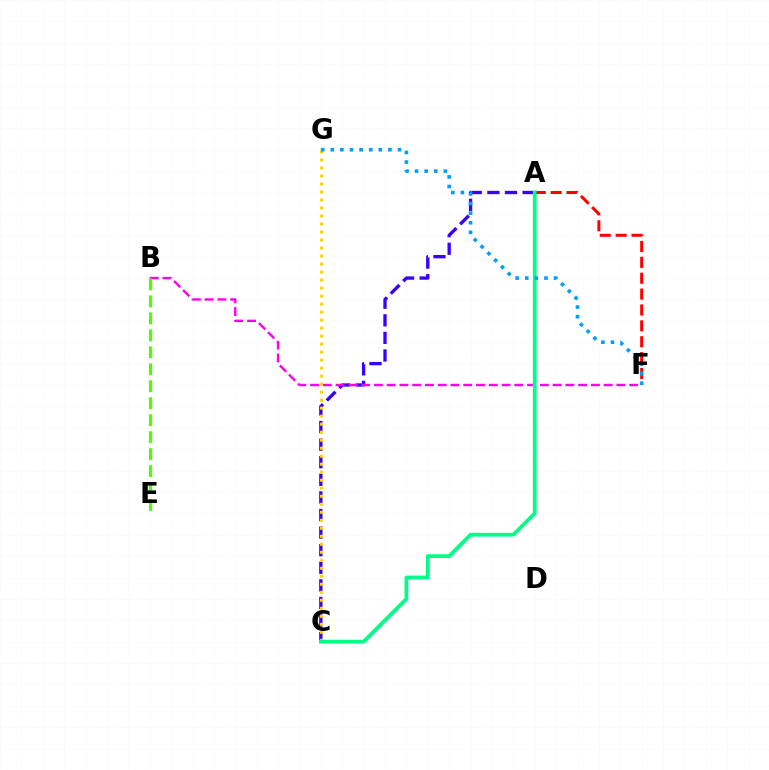{('A', 'C'): [{'color': '#3700ff', 'line_style': 'dashed', 'thickness': 2.39}, {'color': '#00ff86', 'line_style': 'solid', 'thickness': 2.72}], ('B', 'F'): [{'color': '#ff00ed', 'line_style': 'dashed', 'thickness': 1.73}], ('A', 'F'): [{'color': '#ff0000', 'line_style': 'dashed', 'thickness': 2.16}], ('C', 'G'): [{'color': '#ffd500', 'line_style': 'dotted', 'thickness': 2.17}], ('B', 'E'): [{'color': '#4fff00', 'line_style': 'dashed', 'thickness': 2.31}], ('F', 'G'): [{'color': '#009eff', 'line_style': 'dotted', 'thickness': 2.61}]}